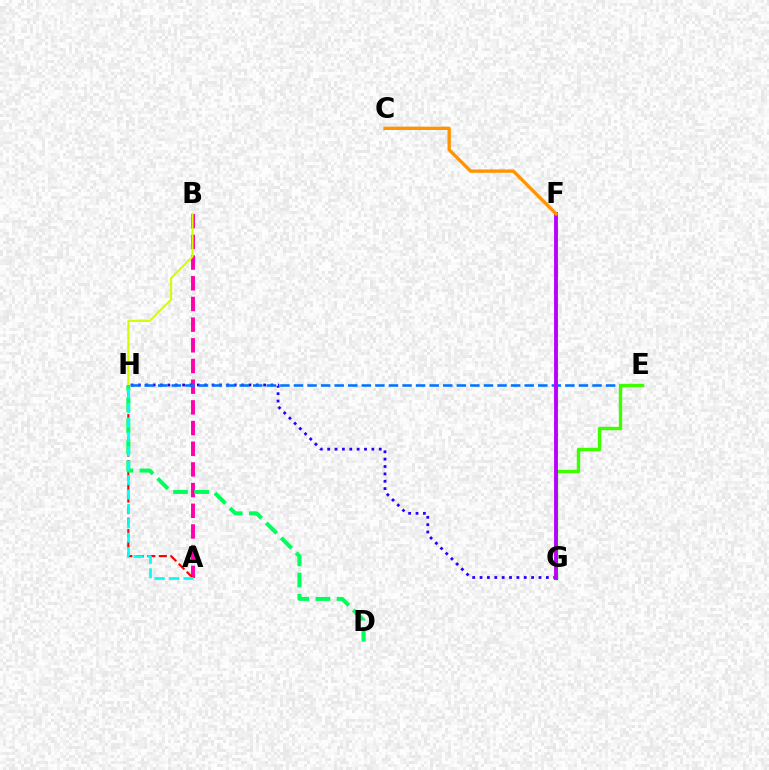{('A', 'B'): [{'color': '#ff00ac', 'line_style': 'dashed', 'thickness': 2.81}], ('B', 'H'): [{'color': '#d1ff00', 'line_style': 'solid', 'thickness': 1.51}], ('A', 'H'): [{'color': '#ff0000', 'line_style': 'dashed', 'thickness': 1.56}, {'color': '#00fff6', 'line_style': 'dashed', 'thickness': 1.96}], ('G', 'H'): [{'color': '#2500ff', 'line_style': 'dotted', 'thickness': 2.0}], ('E', 'H'): [{'color': '#0074ff', 'line_style': 'dashed', 'thickness': 1.84}], ('E', 'G'): [{'color': '#3dff00', 'line_style': 'solid', 'thickness': 2.46}], ('F', 'G'): [{'color': '#b900ff', 'line_style': 'solid', 'thickness': 2.78}], ('C', 'F'): [{'color': '#ff9400', 'line_style': 'solid', 'thickness': 2.41}], ('D', 'H'): [{'color': '#00ff5c', 'line_style': 'dashed', 'thickness': 2.88}]}